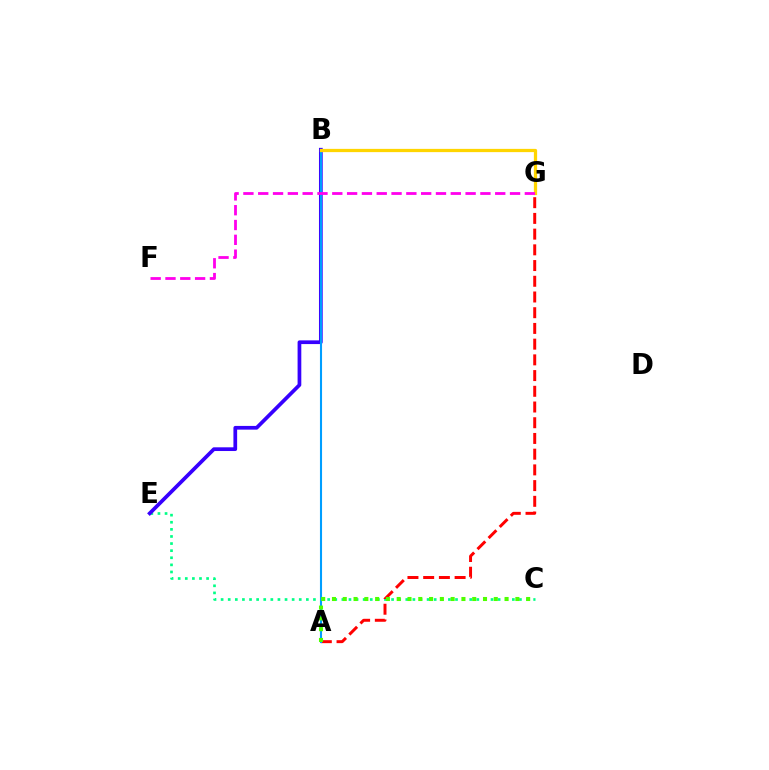{('C', 'E'): [{'color': '#00ff86', 'line_style': 'dotted', 'thickness': 1.93}], ('A', 'G'): [{'color': '#ff0000', 'line_style': 'dashed', 'thickness': 2.14}], ('B', 'E'): [{'color': '#3700ff', 'line_style': 'solid', 'thickness': 2.67}], ('A', 'B'): [{'color': '#009eff', 'line_style': 'solid', 'thickness': 1.51}], ('A', 'C'): [{'color': '#4fff00', 'line_style': 'dotted', 'thickness': 2.93}], ('B', 'G'): [{'color': '#ffd500', 'line_style': 'solid', 'thickness': 2.34}], ('F', 'G'): [{'color': '#ff00ed', 'line_style': 'dashed', 'thickness': 2.01}]}